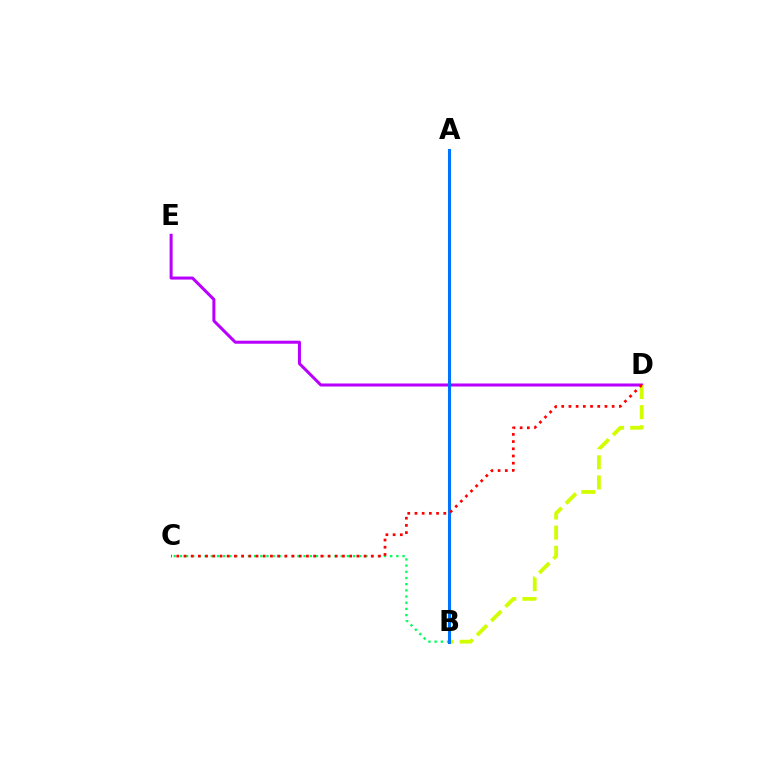{('D', 'E'): [{'color': '#b900ff', 'line_style': 'solid', 'thickness': 2.18}], ('B', 'D'): [{'color': '#d1ff00', 'line_style': 'dashed', 'thickness': 2.73}], ('B', 'C'): [{'color': '#00ff5c', 'line_style': 'dotted', 'thickness': 1.68}], ('A', 'B'): [{'color': '#0074ff', 'line_style': 'solid', 'thickness': 2.21}], ('C', 'D'): [{'color': '#ff0000', 'line_style': 'dotted', 'thickness': 1.96}]}